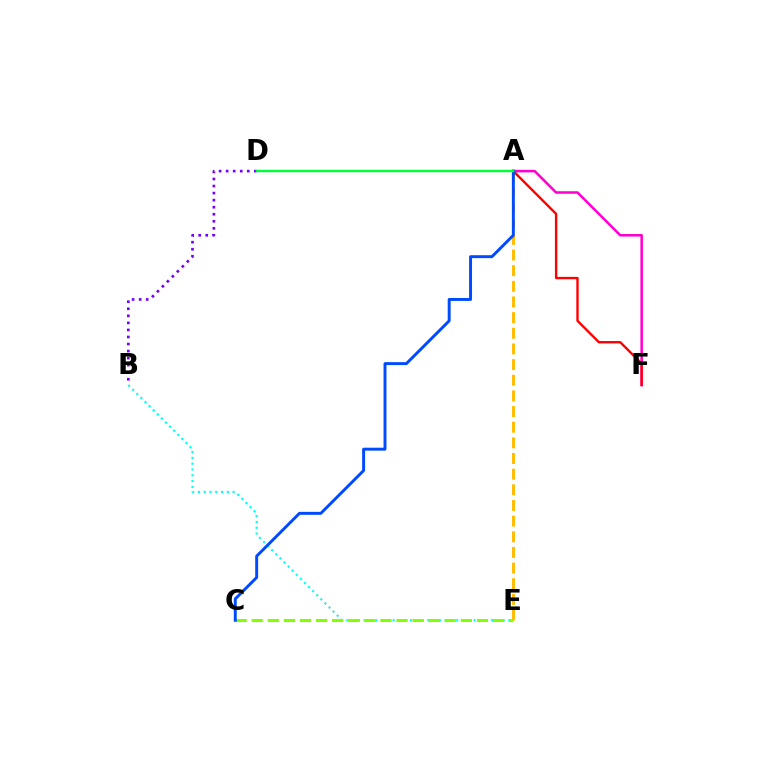{('A', 'F'): [{'color': '#ff00cf', 'line_style': 'solid', 'thickness': 1.83}, {'color': '#ff0000', 'line_style': 'solid', 'thickness': 1.72}], ('B', 'D'): [{'color': '#7200ff', 'line_style': 'dotted', 'thickness': 1.91}], ('A', 'E'): [{'color': '#ffbd00', 'line_style': 'dashed', 'thickness': 2.13}], ('B', 'E'): [{'color': '#00fff6', 'line_style': 'dotted', 'thickness': 1.57}], ('C', 'E'): [{'color': '#84ff00', 'line_style': 'dashed', 'thickness': 2.19}], ('A', 'C'): [{'color': '#004bff', 'line_style': 'solid', 'thickness': 2.12}], ('A', 'D'): [{'color': '#00ff39', 'line_style': 'solid', 'thickness': 1.76}]}